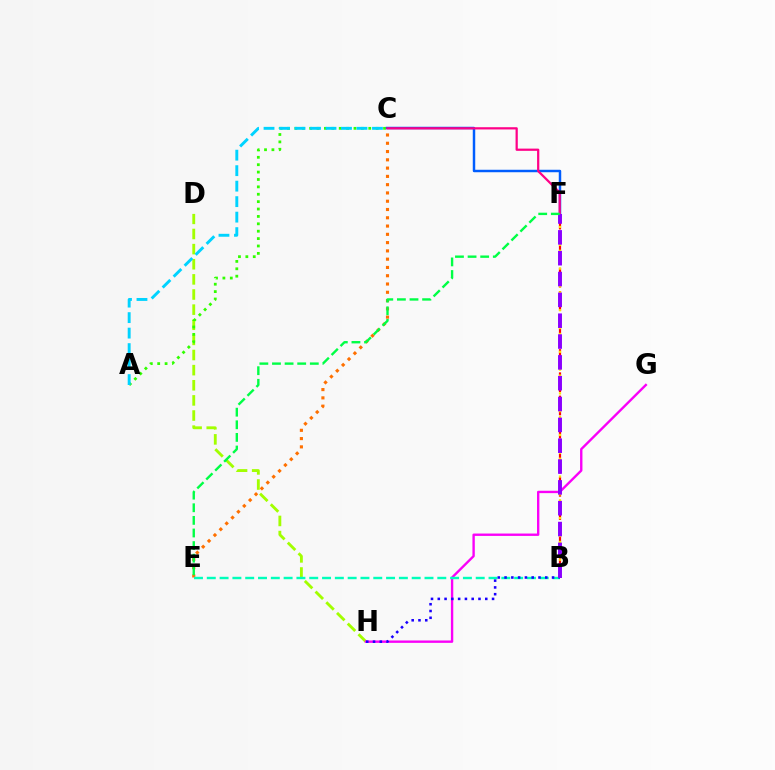{('C', 'E'): [{'color': '#ff7000', 'line_style': 'dotted', 'thickness': 2.25}], ('D', 'H'): [{'color': '#a2ff00', 'line_style': 'dashed', 'thickness': 2.06}], ('B', 'F'): [{'color': '#ff0000', 'line_style': 'dashed', 'thickness': 1.58}, {'color': '#ffe600', 'line_style': 'dotted', 'thickness': 1.61}, {'color': '#8a00ff', 'line_style': 'dashed', 'thickness': 2.83}], ('G', 'H'): [{'color': '#fa00f9', 'line_style': 'solid', 'thickness': 1.71}], ('A', 'C'): [{'color': '#31ff00', 'line_style': 'dotted', 'thickness': 2.01}, {'color': '#00d3ff', 'line_style': 'dashed', 'thickness': 2.1}], ('B', 'E'): [{'color': '#00ffbb', 'line_style': 'dashed', 'thickness': 1.74}], ('C', 'F'): [{'color': '#005dff', 'line_style': 'solid', 'thickness': 1.78}, {'color': '#ff0088', 'line_style': 'solid', 'thickness': 1.61}], ('B', 'H'): [{'color': '#1900ff', 'line_style': 'dotted', 'thickness': 1.84}], ('E', 'F'): [{'color': '#00ff45', 'line_style': 'dashed', 'thickness': 1.71}]}